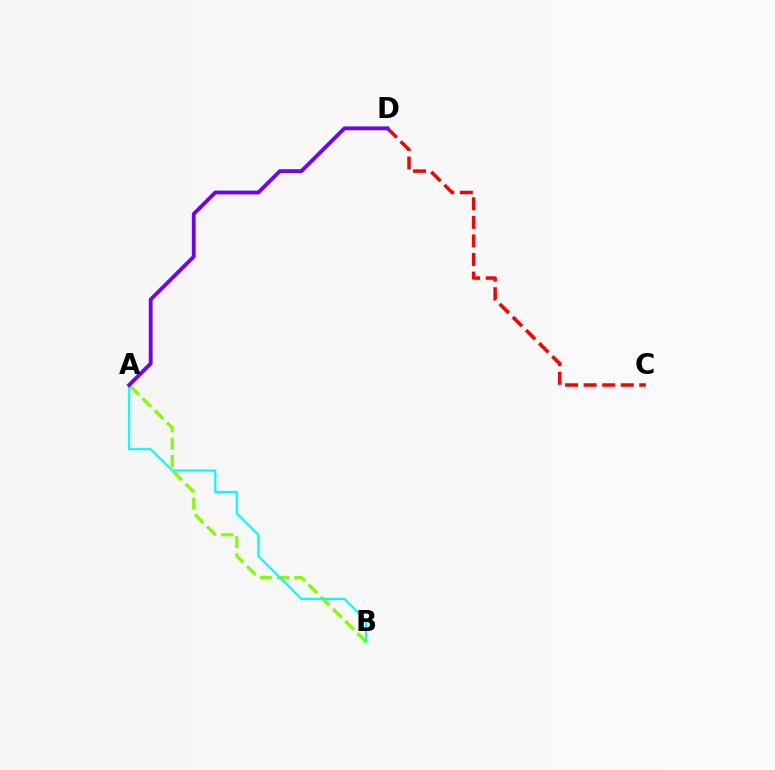{('C', 'D'): [{'color': '#ff0000', 'line_style': 'dashed', 'thickness': 2.52}], ('A', 'B'): [{'color': '#84ff00', 'line_style': 'dashed', 'thickness': 2.34}, {'color': '#00fff6', 'line_style': 'solid', 'thickness': 1.57}], ('A', 'D'): [{'color': '#7200ff', 'line_style': 'solid', 'thickness': 2.77}]}